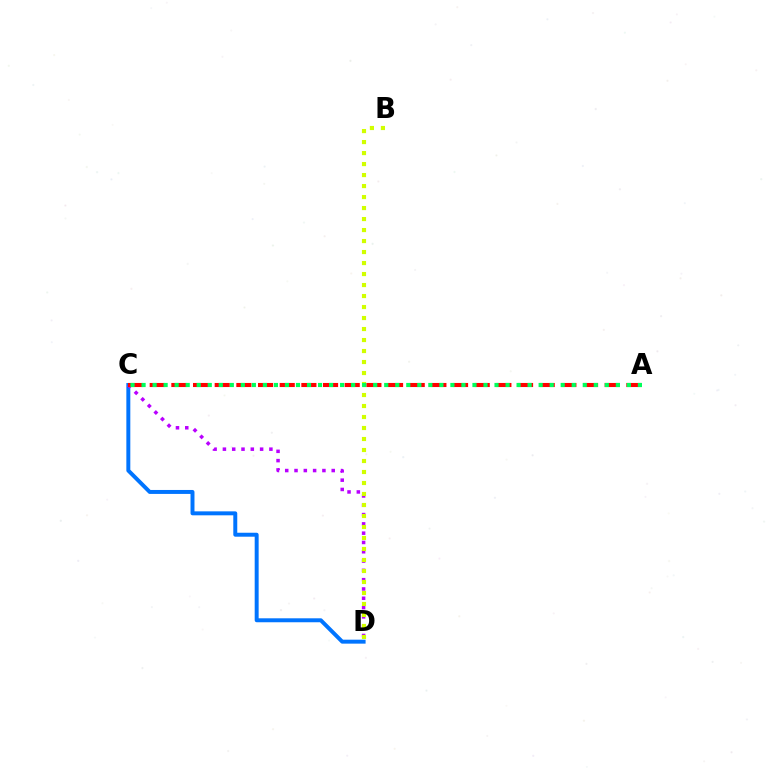{('C', 'D'): [{'color': '#0074ff', 'line_style': 'solid', 'thickness': 2.85}, {'color': '#b900ff', 'line_style': 'dotted', 'thickness': 2.53}], ('A', 'C'): [{'color': '#ff0000', 'line_style': 'dashed', 'thickness': 2.94}, {'color': '#00ff5c', 'line_style': 'dotted', 'thickness': 3.0}], ('B', 'D'): [{'color': '#d1ff00', 'line_style': 'dotted', 'thickness': 2.99}]}